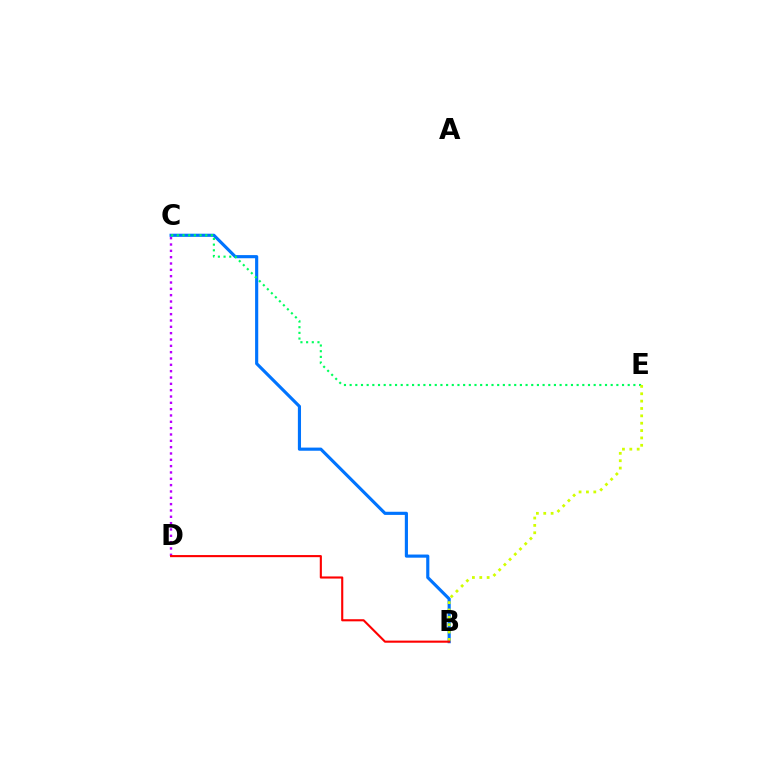{('B', 'C'): [{'color': '#0074ff', 'line_style': 'solid', 'thickness': 2.26}], ('C', 'D'): [{'color': '#b900ff', 'line_style': 'dotted', 'thickness': 1.72}], ('C', 'E'): [{'color': '#00ff5c', 'line_style': 'dotted', 'thickness': 1.54}], ('B', 'E'): [{'color': '#d1ff00', 'line_style': 'dotted', 'thickness': 2.0}], ('B', 'D'): [{'color': '#ff0000', 'line_style': 'solid', 'thickness': 1.52}]}